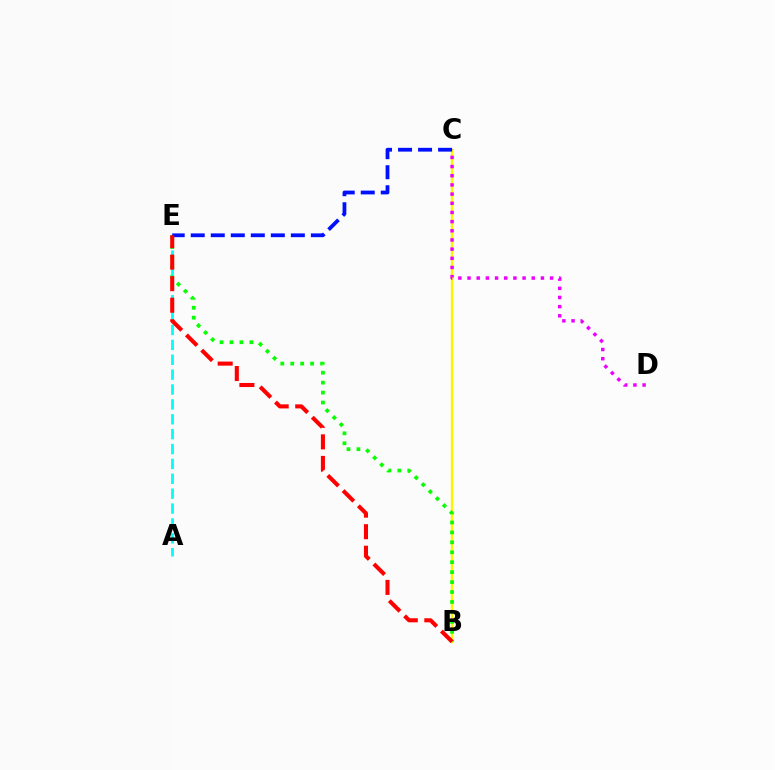{('B', 'C'): [{'color': '#fcf500', 'line_style': 'solid', 'thickness': 1.73}], ('B', 'E'): [{'color': '#08ff00', 'line_style': 'dotted', 'thickness': 2.7}, {'color': '#ff0000', 'line_style': 'dashed', 'thickness': 2.93}], ('A', 'E'): [{'color': '#00fff6', 'line_style': 'dashed', 'thickness': 2.02}], ('C', 'D'): [{'color': '#ee00ff', 'line_style': 'dotted', 'thickness': 2.49}], ('C', 'E'): [{'color': '#0010ff', 'line_style': 'dashed', 'thickness': 2.72}]}